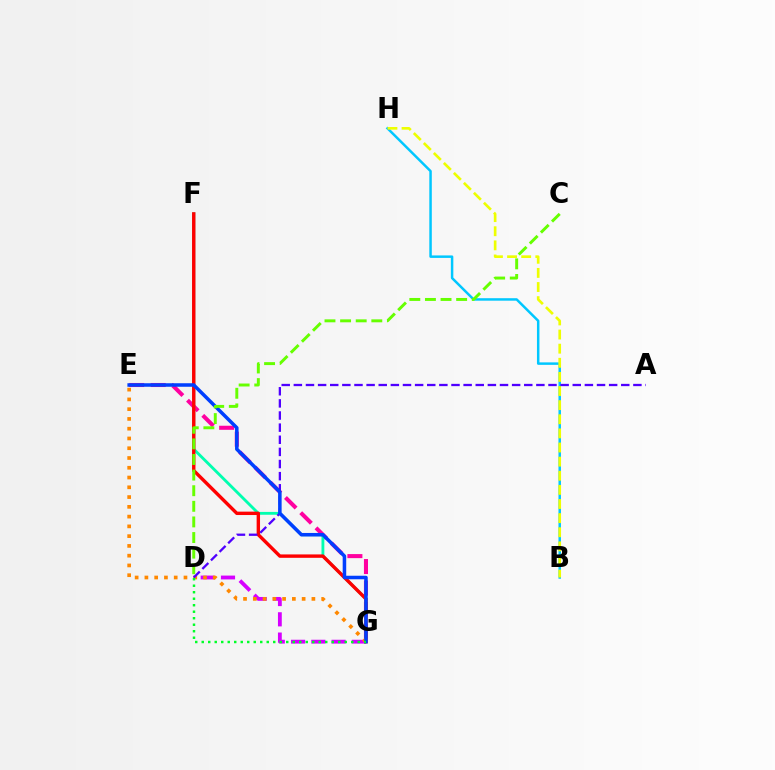{('E', 'G'): [{'color': '#ff00a0', 'line_style': 'dashed', 'thickness': 2.92}, {'color': '#ff8800', 'line_style': 'dotted', 'thickness': 2.65}, {'color': '#003fff', 'line_style': 'solid', 'thickness': 2.54}], ('B', 'H'): [{'color': '#00c7ff', 'line_style': 'solid', 'thickness': 1.79}, {'color': '#eeff00', 'line_style': 'dashed', 'thickness': 1.92}], ('D', 'G'): [{'color': '#d600ff', 'line_style': 'dashed', 'thickness': 2.75}, {'color': '#00ff27', 'line_style': 'dotted', 'thickness': 1.77}], ('F', 'G'): [{'color': '#00ffaf', 'line_style': 'solid', 'thickness': 2.04}, {'color': '#ff0000', 'line_style': 'solid', 'thickness': 2.45}], ('A', 'D'): [{'color': '#4f00ff', 'line_style': 'dashed', 'thickness': 1.65}], ('C', 'D'): [{'color': '#66ff00', 'line_style': 'dashed', 'thickness': 2.12}]}